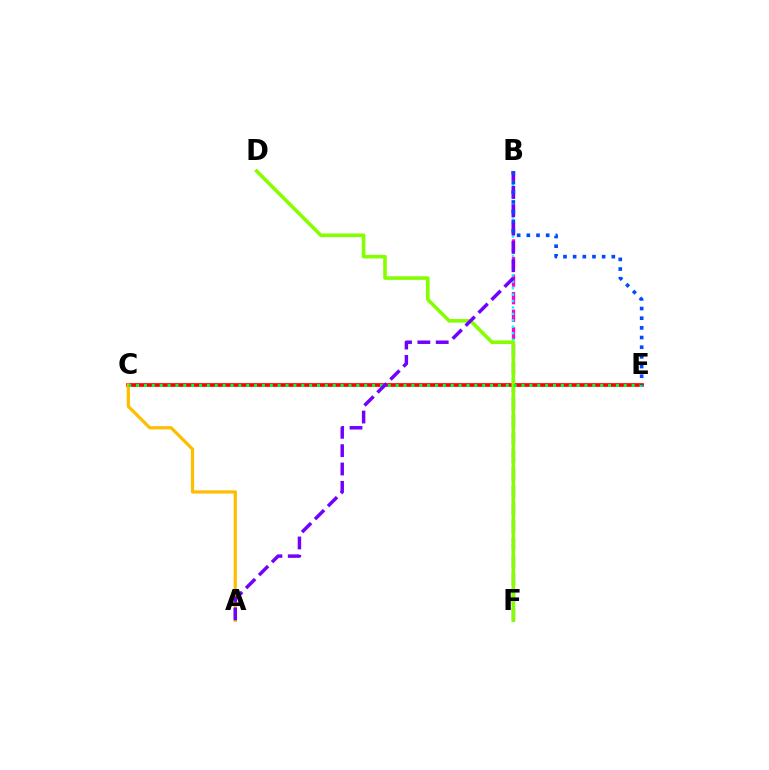{('B', 'F'): [{'color': '#ff00cf', 'line_style': 'dashed', 'thickness': 2.39}, {'color': '#00fff6', 'line_style': 'dotted', 'thickness': 1.75}], ('C', 'E'): [{'color': '#ff0000', 'line_style': 'solid', 'thickness': 2.68}, {'color': '#00ff39', 'line_style': 'dotted', 'thickness': 2.14}], ('A', 'C'): [{'color': '#ffbd00', 'line_style': 'solid', 'thickness': 2.32}], ('D', 'F'): [{'color': '#84ff00', 'line_style': 'solid', 'thickness': 2.59}], ('A', 'B'): [{'color': '#7200ff', 'line_style': 'dashed', 'thickness': 2.49}], ('B', 'E'): [{'color': '#004bff', 'line_style': 'dotted', 'thickness': 2.63}]}